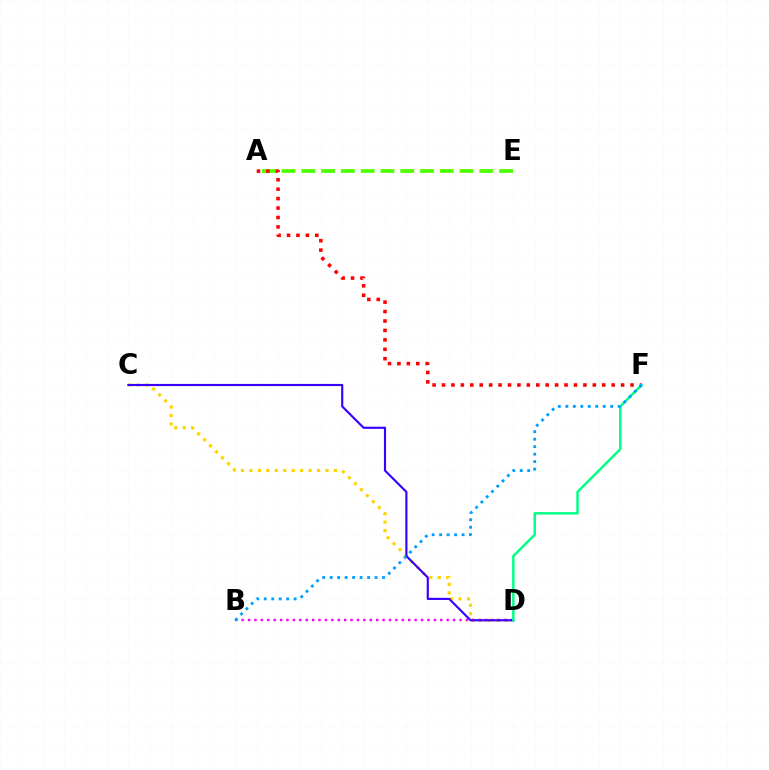{('A', 'E'): [{'color': '#4fff00', 'line_style': 'dashed', 'thickness': 2.69}], ('A', 'F'): [{'color': '#ff0000', 'line_style': 'dotted', 'thickness': 2.56}], ('C', 'D'): [{'color': '#ffd500', 'line_style': 'dotted', 'thickness': 2.3}, {'color': '#3700ff', 'line_style': 'solid', 'thickness': 1.54}], ('B', 'D'): [{'color': '#ff00ed', 'line_style': 'dotted', 'thickness': 1.74}], ('D', 'F'): [{'color': '#00ff86', 'line_style': 'solid', 'thickness': 1.78}], ('B', 'F'): [{'color': '#009eff', 'line_style': 'dotted', 'thickness': 2.03}]}